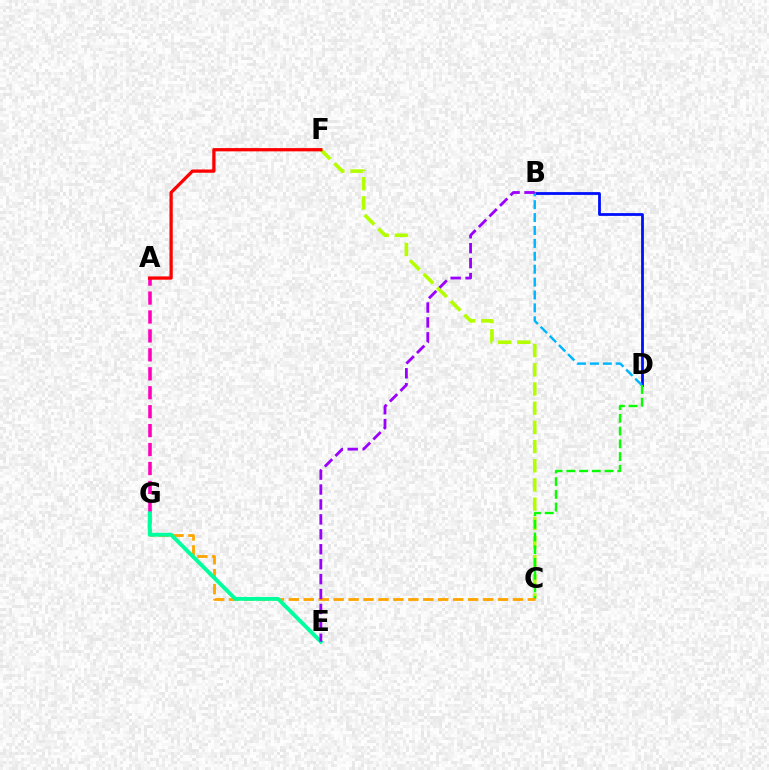{('C', 'F'): [{'color': '#b3ff00', 'line_style': 'dashed', 'thickness': 2.61}], ('B', 'D'): [{'color': '#0010ff', 'line_style': 'solid', 'thickness': 2.01}, {'color': '#00b5ff', 'line_style': 'dashed', 'thickness': 1.75}], ('A', 'G'): [{'color': '#ff00bd', 'line_style': 'dashed', 'thickness': 2.57}], ('A', 'F'): [{'color': '#ff0000', 'line_style': 'solid', 'thickness': 2.35}], ('C', 'D'): [{'color': '#08ff00', 'line_style': 'dashed', 'thickness': 1.73}], ('C', 'G'): [{'color': '#ffa500', 'line_style': 'dashed', 'thickness': 2.03}], ('E', 'G'): [{'color': '#00ff9d', 'line_style': 'solid', 'thickness': 2.8}], ('B', 'E'): [{'color': '#9b00ff', 'line_style': 'dashed', 'thickness': 2.03}]}